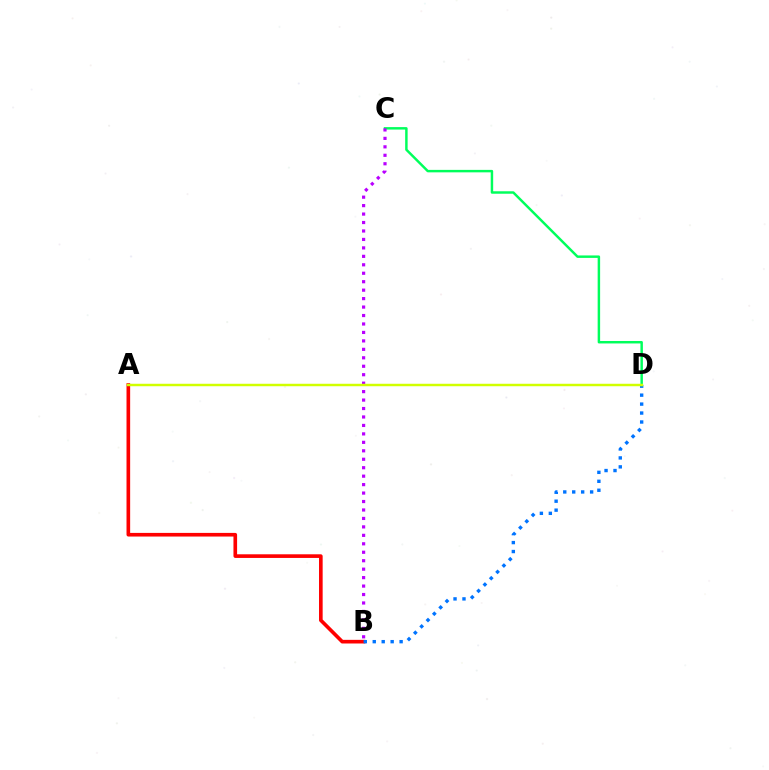{('A', 'B'): [{'color': '#ff0000', 'line_style': 'solid', 'thickness': 2.62}], ('B', 'D'): [{'color': '#0074ff', 'line_style': 'dotted', 'thickness': 2.43}], ('C', 'D'): [{'color': '#00ff5c', 'line_style': 'solid', 'thickness': 1.77}], ('B', 'C'): [{'color': '#b900ff', 'line_style': 'dotted', 'thickness': 2.3}], ('A', 'D'): [{'color': '#d1ff00', 'line_style': 'solid', 'thickness': 1.77}]}